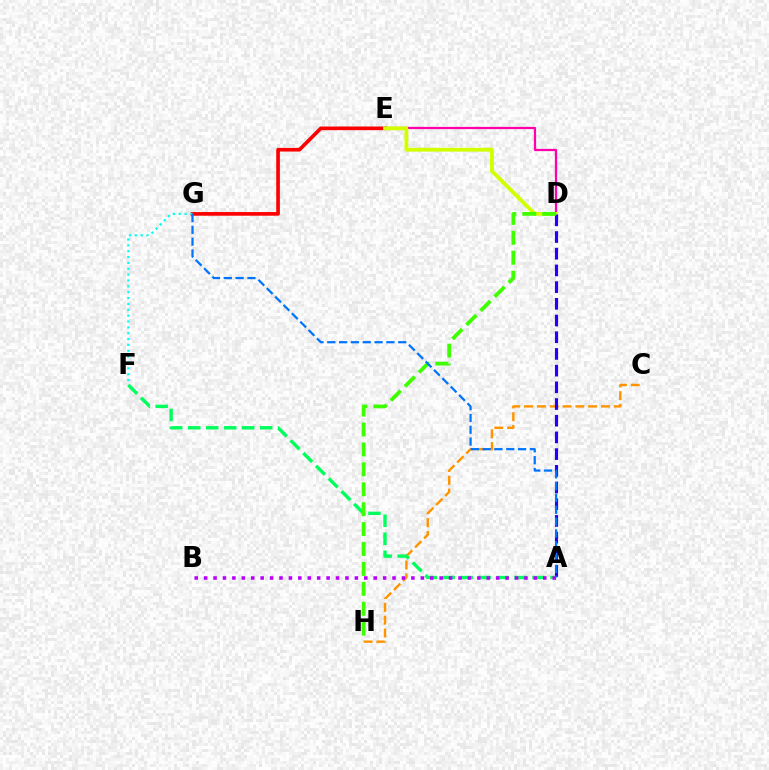{('D', 'E'): [{'color': '#ff00ac', 'line_style': 'solid', 'thickness': 1.62}, {'color': '#d1ff00', 'line_style': 'solid', 'thickness': 2.75}], ('E', 'G'): [{'color': '#ff0000', 'line_style': 'solid', 'thickness': 2.63}], ('C', 'H'): [{'color': '#ff9400', 'line_style': 'dashed', 'thickness': 1.74}], ('F', 'G'): [{'color': '#00fff6', 'line_style': 'dotted', 'thickness': 1.59}], ('A', 'D'): [{'color': '#2500ff', 'line_style': 'dashed', 'thickness': 2.27}], ('A', 'F'): [{'color': '#00ff5c', 'line_style': 'dashed', 'thickness': 2.44}], ('D', 'H'): [{'color': '#3dff00', 'line_style': 'dashed', 'thickness': 2.71}], ('A', 'G'): [{'color': '#0074ff', 'line_style': 'dashed', 'thickness': 1.61}], ('A', 'B'): [{'color': '#b900ff', 'line_style': 'dotted', 'thickness': 2.56}]}